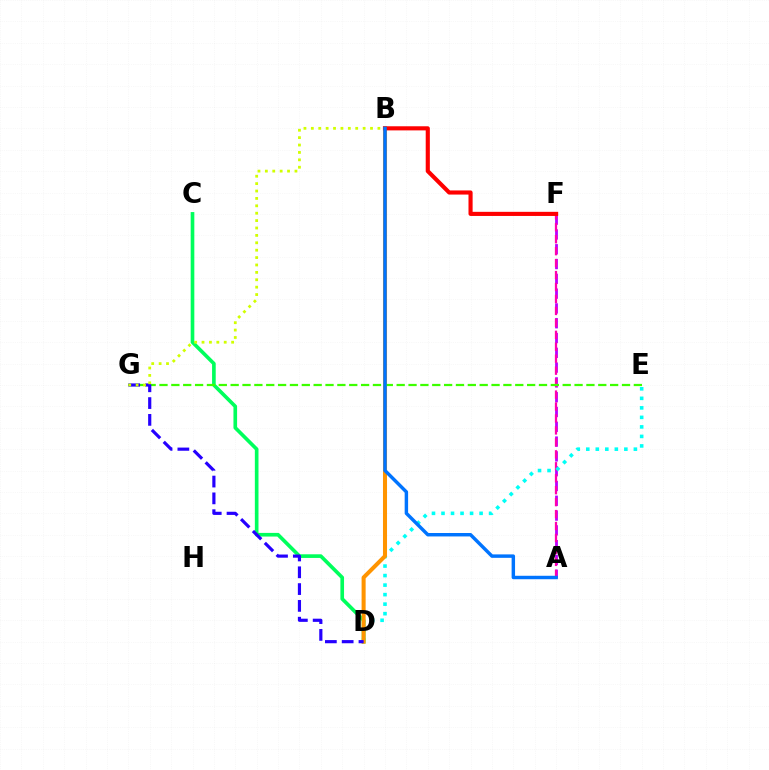{('A', 'F'): [{'color': '#b900ff', 'line_style': 'dashed', 'thickness': 2.01}, {'color': '#ff00ac', 'line_style': 'dashed', 'thickness': 1.62}], ('D', 'E'): [{'color': '#00fff6', 'line_style': 'dotted', 'thickness': 2.59}], ('C', 'D'): [{'color': '#00ff5c', 'line_style': 'solid', 'thickness': 2.63}], ('B', 'D'): [{'color': '#ff9400', 'line_style': 'solid', 'thickness': 2.91}], ('E', 'G'): [{'color': '#3dff00', 'line_style': 'dashed', 'thickness': 1.61}], ('D', 'G'): [{'color': '#2500ff', 'line_style': 'dashed', 'thickness': 2.28}], ('B', 'F'): [{'color': '#ff0000', 'line_style': 'solid', 'thickness': 2.97}], ('B', 'G'): [{'color': '#d1ff00', 'line_style': 'dotted', 'thickness': 2.01}], ('A', 'B'): [{'color': '#0074ff', 'line_style': 'solid', 'thickness': 2.48}]}